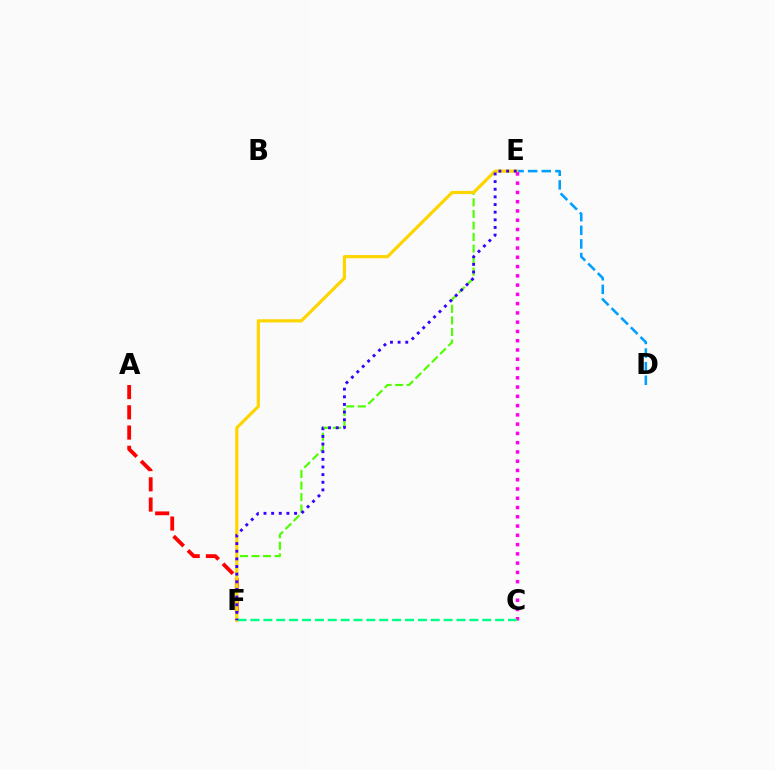{('D', 'E'): [{'color': '#009eff', 'line_style': 'dashed', 'thickness': 1.85}], ('A', 'F'): [{'color': '#ff0000', 'line_style': 'dashed', 'thickness': 2.75}], ('E', 'F'): [{'color': '#4fff00', 'line_style': 'dashed', 'thickness': 1.57}, {'color': '#ffd500', 'line_style': 'solid', 'thickness': 2.3}, {'color': '#3700ff', 'line_style': 'dotted', 'thickness': 2.08}], ('C', 'E'): [{'color': '#ff00ed', 'line_style': 'dotted', 'thickness': 2.52}], ('C', 'F'): [{'color': '#00ff86', 'line_style': 'dashed', 'thickness': 1.75}]}